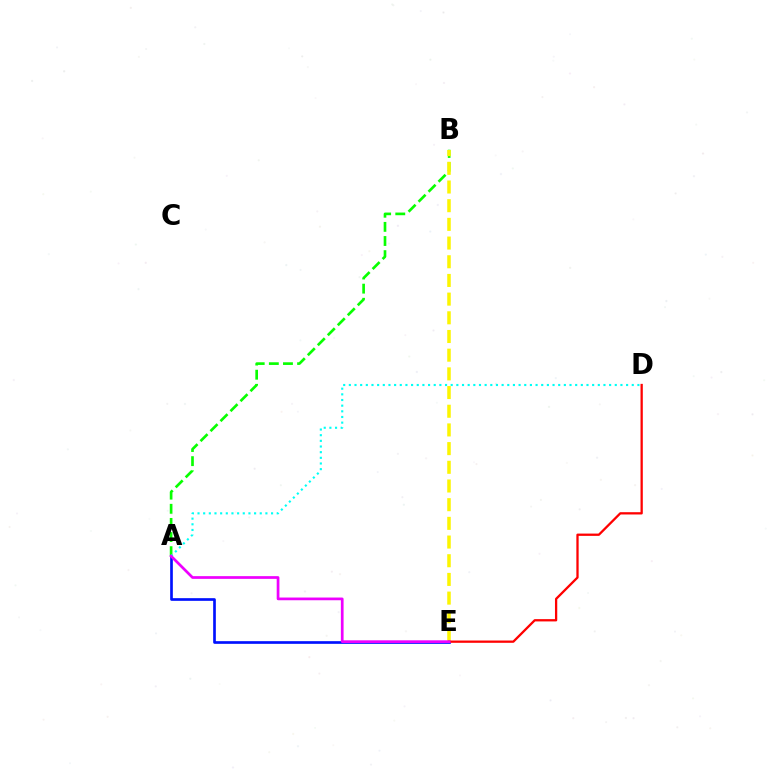{('A', 'E'): [{'color': '#0010ff', 'line_style': 'solid', 'thickness': 1.92}, {'color': '#ee00ff', 'line_style': 'solid', 'thickness': 1.96}], ('A', 'B'): [{'color': '#08ff00', 'line_style': 'dashed', 'thickness': 1.92}], ('B', 'E'): [{'color': '#fcf500', 'line_style': 'dashed', 'thickness': 2.54}], ('D', 'E'): [{'color': '#ff0000', 'line_style': 'solid', 'thickness': 1.65}], ('A', 'D'): [{'color': '#00fff6', 'line_style': 'dotted', 'thickness': 1.54}]}